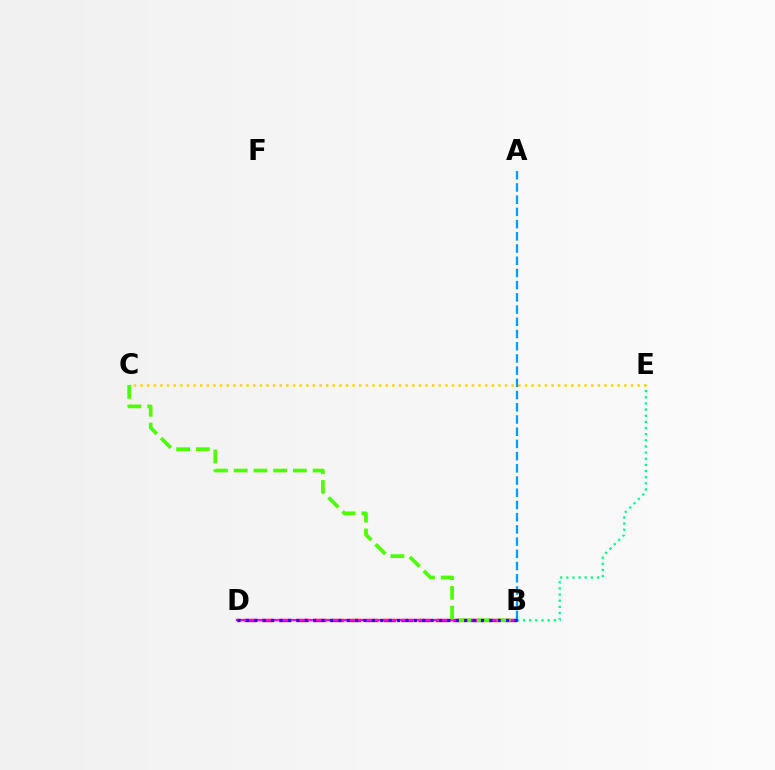{('B', 'E'): [{'color': '#00ff86', 'line_style': 'dotted', 'thickness': 1.67}], ('C', 'E'): [{'color': '#ffd500', 'line_style': 'dotted', 'thickness': 1.8}], ('B', 'D'): [{'color': '#ff0000', 'line_style': 'dashed', 'thickness': 2.36}, {'color': '#ff00ed', 'line_style': 'solid', 'thickness': 1.66}, {'color': '#3700ff', 'line_style': 'dotted', 'thickness': 2.28}], ('A', 'B'): [{'color': '#009eff', 'line_style': 'dashed', 'thickness': 1.66}], ('B', 'C'): [{'color': '#4fff00', 'line_style': 'dashed', 'thickness': 2.68}]}